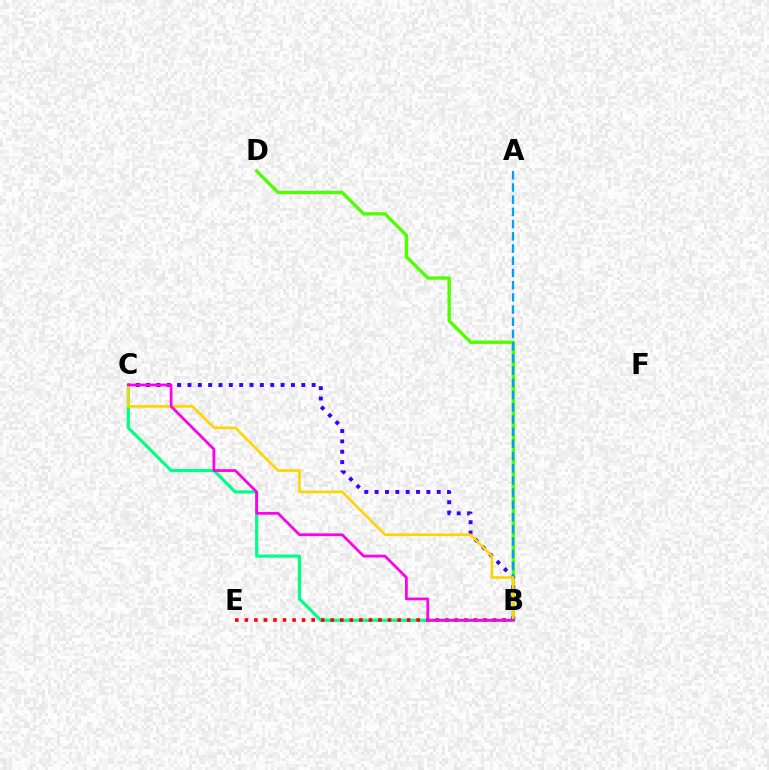{('B', 'C'): [{'color': '#00ff86', 'line_style': 'solid', 'thickness': 2.28}, {'color': '#3700ff', 'line_style': 'dotted', 'thickness': 2.81}, {'color': '#ffd500', 'line_style': 'solid', 'thickness': 1.9}, {'color': '#ff00ed', 'line_style': 'solid', 'thickness': 1.98}], ('B', 'E'): [{'color': '#ff0000', 'line_style': 'dotted', 'thickness': 2.59}], ('B', 'D'): [{'color': '#4fff00', 'line_style': 'solid', 'thickness': 2.43}], ('A', 'B'): [{'color': '#009eff', 'line_style': 'dashed', 'thickness': 1.66}]}